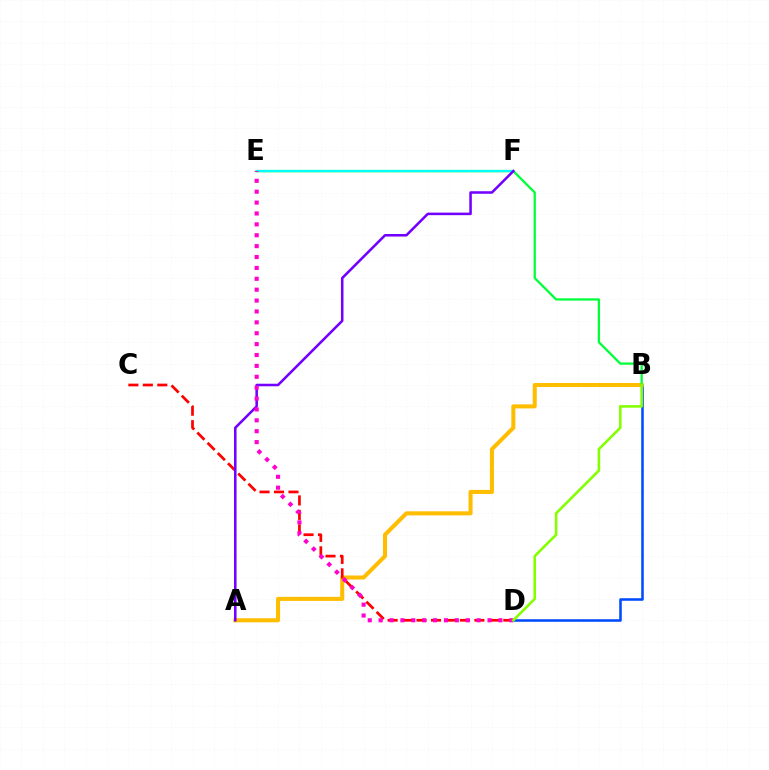{('B', 'D'): [{'color': '#004bff', 'line_style': 'solid', 'thickness': 1.84}, {'color': '#84ff00', 'line_style': 'solid', 'thickness': 1.86}], ('A', 'B'): [{'color': '#ffbd00', 'line_style': 'solid', 'thickness': 2.92}], ('B', 'E'): [{'color': '#00ff39', 'line_style': 'solid', 'thickness': 1.64}], ('E', 'F'): [{'color': '#00fff6', 'line_style': 'solid', 'thickness': 1.61}], ('C', 'D'): [{'color': '#ff0000', 'line_style': 'dashed', 'thickness': 1.96}], ('A', 'F'): [{'color': '#7200ff', 'line_style': 'solid', 'thickness': 1.83}], ('D', 'E'): [{'color': '#ff00cf', 'line_style': 'dotted', 'thickness': 2.96}]}